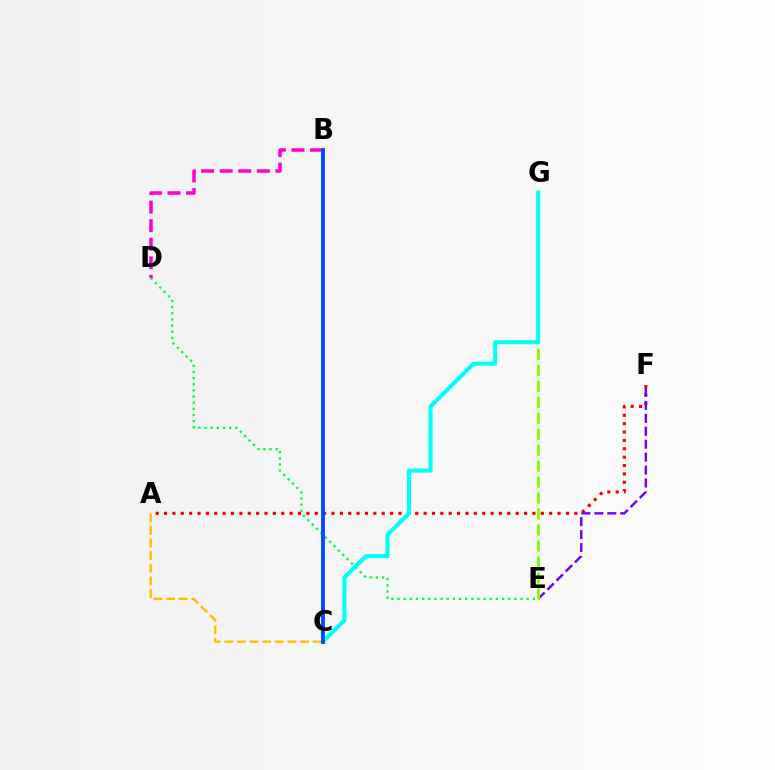{('A', 'F'): [{'color': '#ff0000', 'line_style': 'dotted', 'thickness': 2.27}], ('E', 'F'): [{'color': '#7200ff', 'line_style': 'dashed', 'thickness': 1.76}], ('E', 'G'): [{'color': '#84ff00', 'line_style': 'dashed', 'thickness': 2.17}], ('D', 'E'): [{'color': '#00ff39', 'line_style': 'dotted', 'thickness': 1.67}], ('C', 'G'): [{'color': '#00fff6', 'line_style': 'solid', 'thickness': 2.94}], ('A', 'C'): [{'color': '#ffbd00', 'line_style': 'dashed', 'thickness': 1.72}], ('B', 'D'): [{'color': '#ff00cf', 'line_style': 'dashed', 'thickness': 2.52}], ('B', 'C'): [{'color': '#004bff', 'line_style': 'solid', 'thickness': 2.79}]}